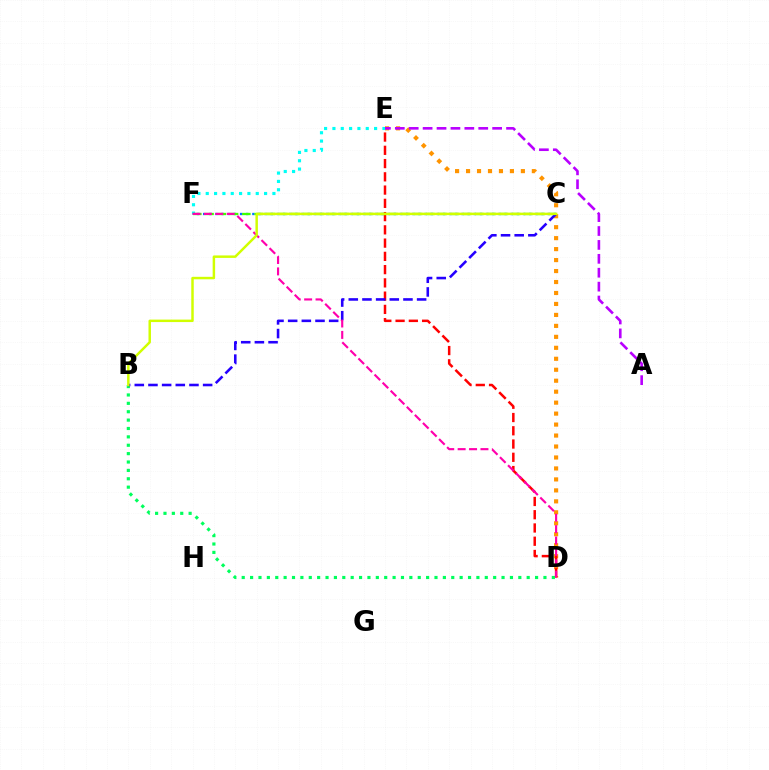{('D', 'E'): [{'color': '#ff9400', 'line_style': 'dotted', 'thickness': 2.98}, {'color': '#ff0000', 'line_style': 'dashed', 'thickness': 1.8}], ('E', 'F'): [{'color': '#00fff6', 'line_style': 'dotted', 'thickness': 2.26}], ('B', 'D'): [{'color': '#00ff5c', 'line_style': 'dotted', 'thickness': 2.28}], ('C', 'F'): [{'color': '#0074ff', 'line_style': 'dotted', 'thickness': 1.67}, {'color': '#3dff00', 'line_style': 'dashed', 'thickness': 1.67}], ('B', 'C'): [{'color': '#2500ff', 'line_style': 'dashed', 'thickness': 1.86}, {'color': '#d1ff00', 'line_style': 'solid', 'thickness': 1.78}], ('D', 'F'): [{'color': '#ff00ac', 'line_style': 'dashed', 'thickness': 1.55}], ('A', 'E'): [{'color': '#b900ff', 'line_style': 'dashed', 'thickness': 1.89}]}